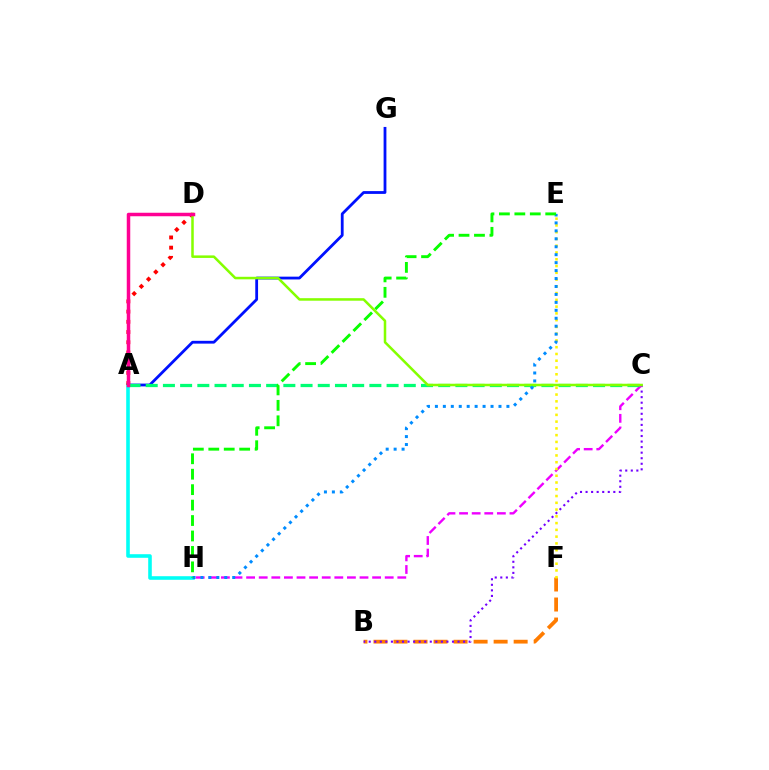{('A', 'G'): [{'color': '#0010ff', 'line_style': 'solid', 'thickness': 2.01}], ('B', 'F'): [{'color': '#ff7c00', 'line_style': 'dashed', 'thickness': 2.72}], ('B', 'C'): [{'color': '#7200ff', 'line_style': 'dotted', 'thickness': 1.51}], ('A', 'H'): [{'color': '#00fff6', 'line_style': 'solid', 'thickness': 2.58}], ('A', 'D'): [{'color': '#ff0000', 'line_style': 'dotted', 'thickness': 2.77}, {'color': '#ff0094', 'line_style': 'solid', 'thickness': 2.52}], ('C', 'H'): [{'color': '#ee00ff', 'line_style': 'dashed', 'thickness': 1.71}], ('A', 'C'): [{'color': '#00ff74', 'line_style': 'dashed', 'thickness': 2.34}], ('C', 'D'): [{'color': '#84ff00', 'line_style': 'solid', 'thickness': 1.82}], ('E', 'F'): [{'color': '#fcf500', 'line_style': 'dotted', 'thickness': 1.84}], ('E', 'H'): [{'color': '#008cff', 'line_style': 'dotted', 'thickness': 2.16}, {'color': '#08ff00', 'line_style': 'dashed', 'thickness': 2.1}]}